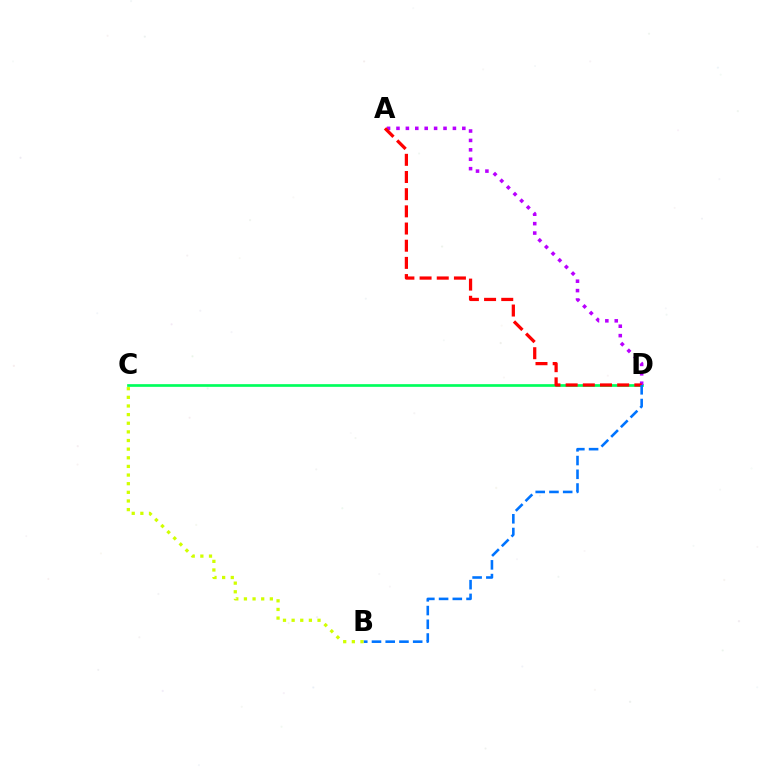{('C', 'D'): [{'color': '#00ff5c', 'line_style': 'solid', 'thickness': 1.93}], ('A', 'D'): [{'color': '#b900ff', 'line_style': 'dotted', 'thickness': 2.56}, {'color': '#ff0000', 'line_style': 'dashed', 'thickness': 2.33}], ('B', 'D'): [{'color': '#0074ff', 'line_style': 'dashed', 'thickness': 1.87}], ('B', 'C'): [{'color': '#d1ff00', 'line_style': 'dotted', 'thickness': 2.35}]}